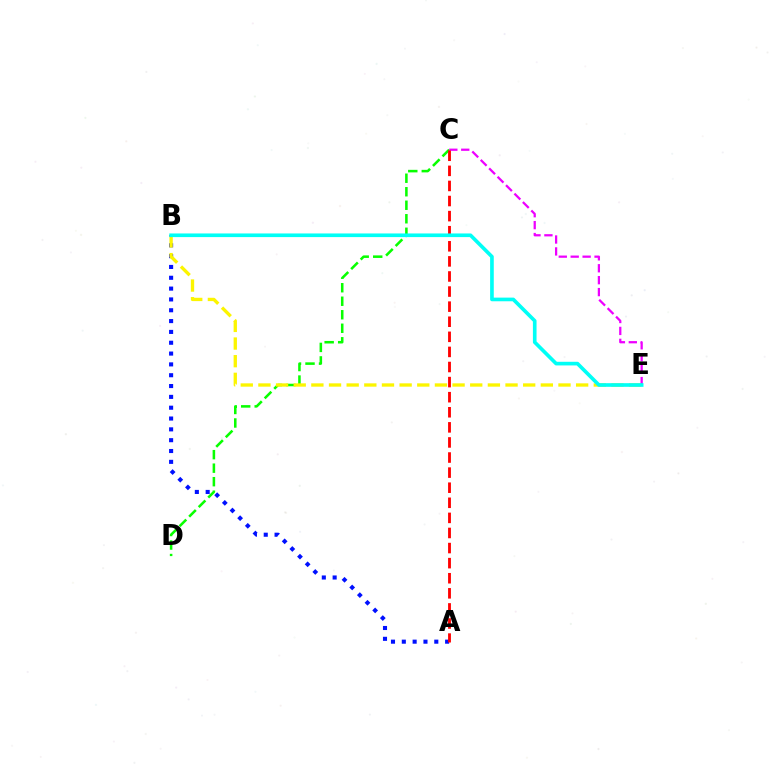{('C', 'D'): [{'color': '#08ff00', 'line_style': 'dashed', 'thickness': 1.84}], ('A', 'B'): [{'color': '#0010ff', 'line_style': 'dotted', 'thickness': 2.94}], ('B', 'E'): [{'color': '#fcf500', 'line_style': 'dashed', 'thickness': 2.4}, {'color': '#00fff6', 'line_style': 'solid', 'thickness': 2.63}], ('C', 'E'): [{'color': '#ee00ff', 'line_style': 'dashed', 'thickness': 1.62}], ('A', 'C'): [{'color': '#ff0000', 'line_style': 'dashed', 'thickness': 2.05}]}